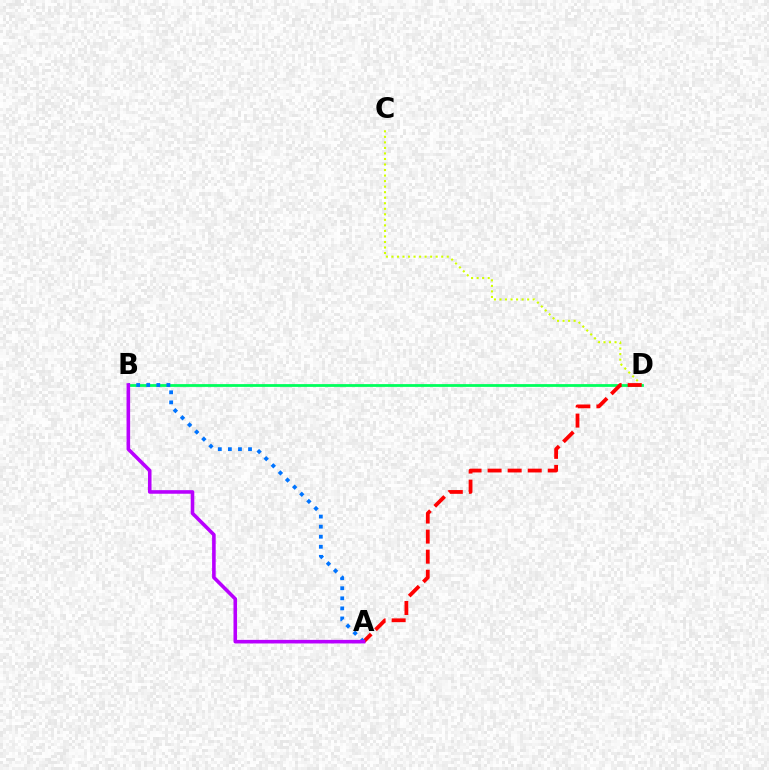{('C', 'D'): [{'color': '#d1ff00', 'line_style': 'dotted', 'thickness': 1.5}], ('B', 'D'): [{'color': '#00ff5c', 'line_style': 'solid', 'thickness': 2.0}], ('A', 'D'): [{'color': '#ff0000', 'line_style': 'dashed', 'thickness': 2.72}], ('A', 'B'): [{'color': '#0074ff', 'line_style': 'dotted', 'thickness': 2.73}, {'color': '#b900ff', 'line_style': 'solid', 'thickness': 2.58}]}